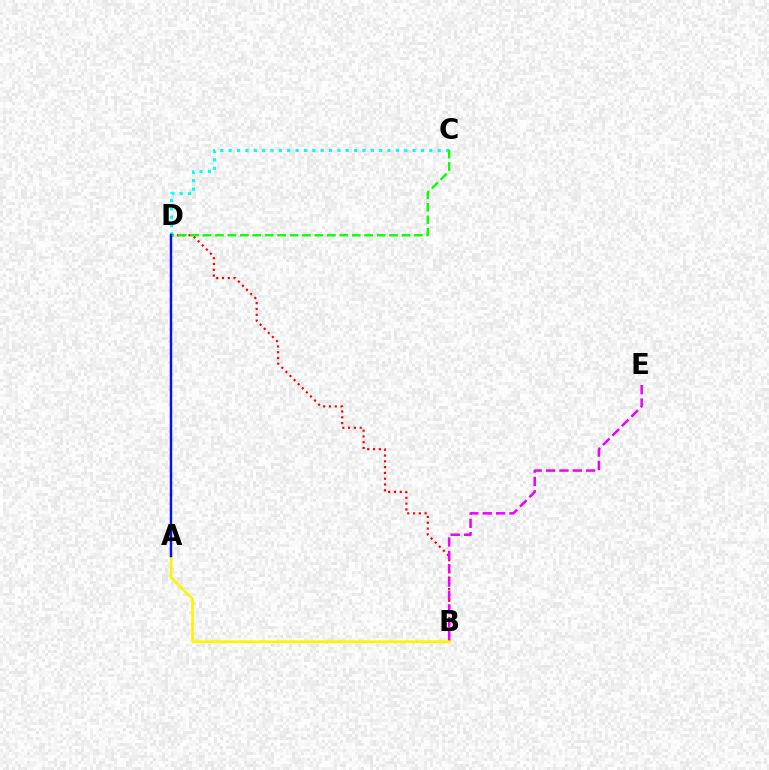{('C', 'D'): [{'color': '#00fff6', 'line_style': 'dotted', 'thickness': 2.27}, {'color': '#08ff00', 'line_style': 'dashed', 'thickness': 1.69}], ('B', 'D'): [{'color': '#ff0000', 'line_style': 'dotted', 'thickness': 1.57}], ('B', 'E'): [{'color': '#ee00ff', 'line_style': 'dashed', 'thickness': 1.81}], ('A', 'B'): [{'color': '#fcf500', 'line_style': 'solid', 'thickness': 1.91}], ('A', 'D'): [{'color': '#0010ff', 'line_style': 'solid', 'thickness': 1.75}]}